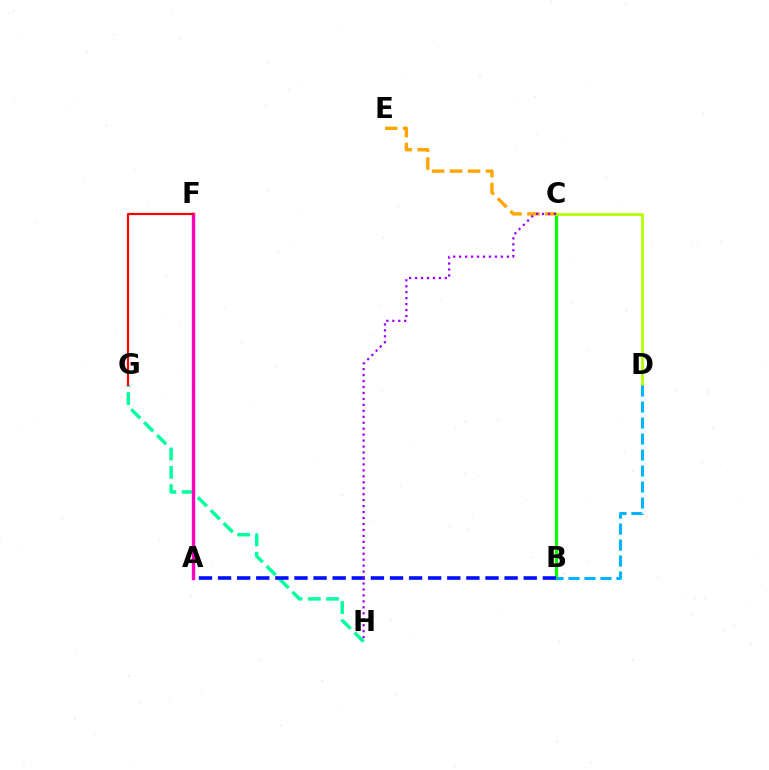{('B', 'C'): [{'color': '#08ff00', 'line_style': 'solid', 'thickness': 2.31}], ('G', 'H'): [{'color': '#00ff9d', 'line_style': 'dashed', 'thickness': 2.49}], ('A', 'F'): [{'color': '#ff00bd', 'line_style': 'solid', 'thickness': 2.43}], ('A', 'B'): [{'color': '#0010ff', 'line_style': 'dashed', 'thickness': 2.6}], ('C', 'E'): [{'color': '#ffa500', 'line_style': 'dashed', 'thickness': 2.44}], ('C', 'D'): [{'color': '#b3ff00', 'line_style': 'solid', 'thickness': 2.0}], ('C', 'H'): [{'color': '#9b00ff', 'line_style': 'dotted', 'thickness': 1.62}], ('F', 'G'): [{'color': '#ff0000', 'line_style': 'solid', 'thickness': 1.56}], ('B', 'D'): [{'color': '#00b5ff', 'line_style': 'dashed', 'thickness': 2.17}]}